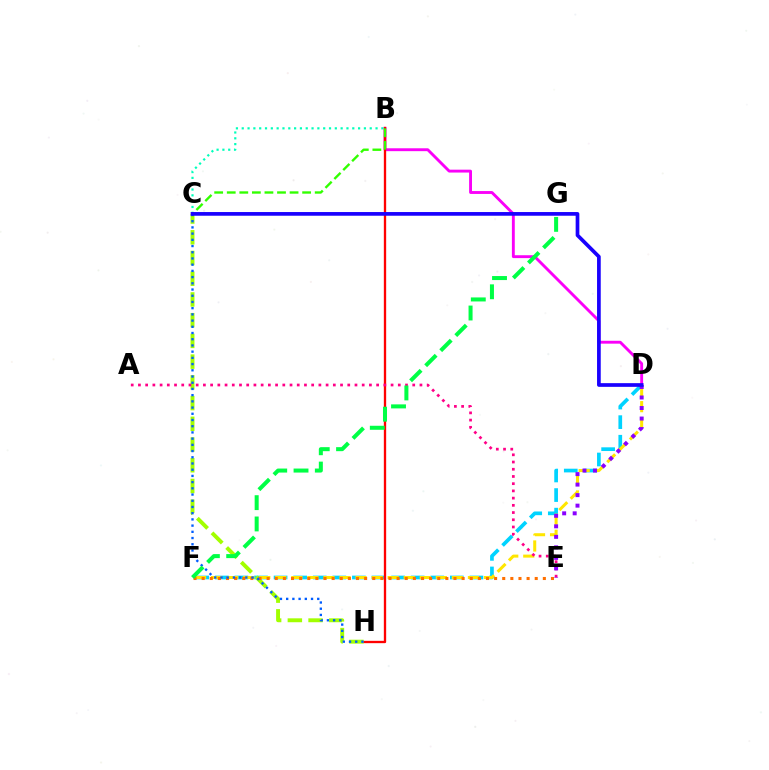{('D', 'F'): [{'color': '#00d3ff', 'line_style': 'dashed', 'thickness': 2.66}, {'color': '#ffe600', 'line_style': 'dashed', 'thickness': 2.18}], ('B', 'D'): [{'color': '#fa00f9', 'line_style': 'solid', 'thickness': 2.07}], ('B', 'H'): [{'color': '#ff0000', 'line_style': 'solid', 'thickness': 1.67}], ('C', 'H'): [{'color': '#a2ff00', 'line_style': 'dashed', 'thickness': 2.82}, {'color': '#005dff', 'line_style': 'dotted', 'thickness': 1.69}], ('B', 'C'): [{'color': '#00ffbb', 'line_style': 'dotted', 'thickness': 1.58}, {'color': '#31ff00', 'line_style': 'dashed', 'thickness': 1.71}], ('A', 'E'): [{'color': '#ff0088', 'line_style': 'dotted', 'thickness': 1.96}], ('D', 'E'): [{'color': '#8a00ff', 'line_style': 'dotted', 'thickness': 2.86}], ('E', 'F'): [{'color': '#ff7000', 'line_style': 'dotted', 'thickness': 2.21}], ('F', 'G'): [{'color': '#00ff45', 'line_style': 'dashed', 'thickness': 2.89}], ('C', 'D'): [{'color': '#1900ff', 'line_style': 'solid', 'thickness': 2.66}]}